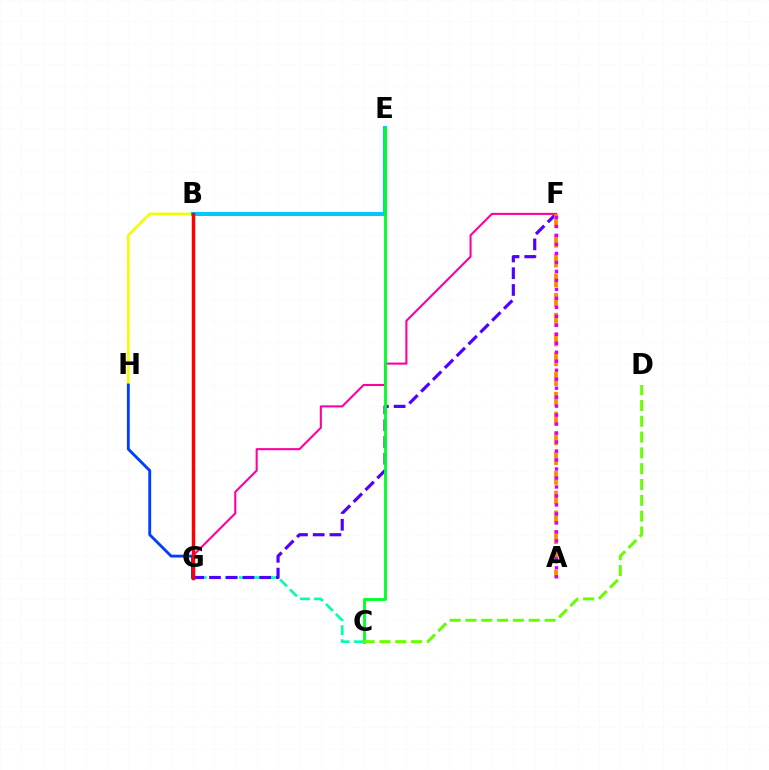{('C', 'G'): [{'color': '#00ffaf', 'line_style': 'dashed', 'thickness': 1.9}], ('F', 'G'): [{'color': '#4f00ff', 'line_style': 'dashed', 'thickness': 2.28}, {'color': '#ff00a0', 'line_style': 'solid', 'thickness': 1.51}], ('B', 'H'): [{'color': '#eeff00', 'line_style': 'solid', 'thickness': 1.89}], ('B', 'E'): [{'color': '#00c7ff', 'line_style': 'solid', 'thickness': 2.86}], ('A', 'F'): [{'color': '#ff8800', 'line_style': 'dashed', 'thickness': 2.69}, {'color': '#d600ff', 'line_style': 'dotted', 'thickness': 2.44}], ('C', 'E'): [{'color': '#00ff27', 'line_style': 'solid', 'thickness': 2.05}], ('G', 'H'): [{'color': '#003fff', 'line_style': 'solid', 'thickness': 2.06}], ('B', 'G'): [{'color': '#ff0000', 'line_style': 'solid', 'thickness': 2.46}], ('C', 'D'): [{'color': '#66ff00', 'line_style': 'dashed', 'thickness': 2.15}]}